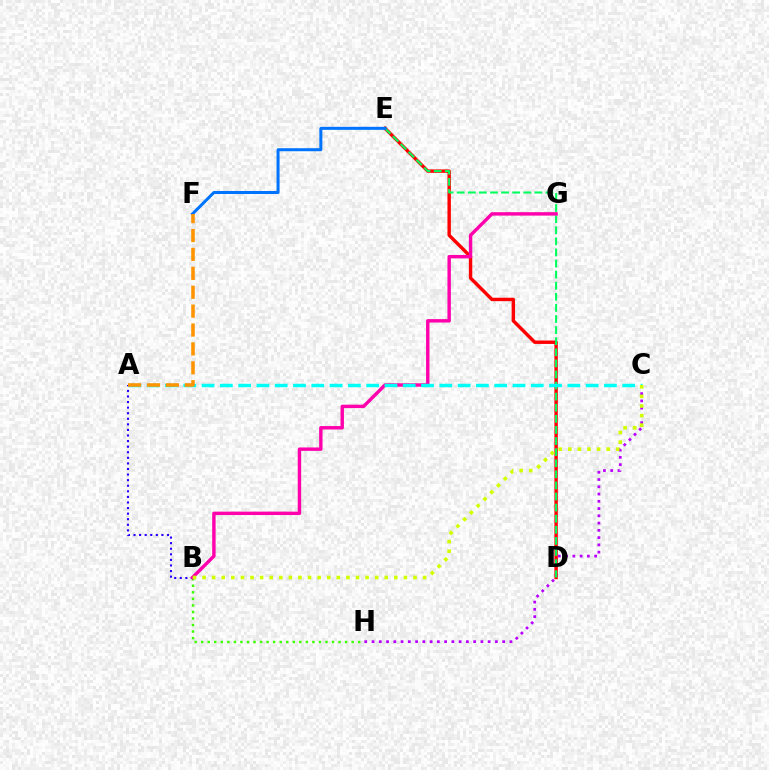{('C', 'H'): [{'color': '#b900ff', 'line_style': 'dotted', 'thickness': 1.97}], ('D', 'E'): [{'color': '#ff0000', 'line_style': 'solid', 'thickness': 2.46}, {'color': '#00ff5c', 'line_style': 'dashed', 'thickness': 1.51}], ('B', 'H'): [{'color': '#3dff00', 'line_style': 'dotted', 'thickness': 1.78}], ('A', 'B'): [{'color': '#2500ff', 'line_style': 'dotted', 'thickness': 1.52}], ('B', 'G'): [{'color': '#ff00ac', 'line_style': 'solid', 'thickness': 2.46}], ('A', 'C'): [{'color': '#00fff6', 'line_style': 'dashed', 'thickness': 2.48}], ('B', 'C'): [{'color': '#d1ff00', 'line_style': 'dotted', 'thickness': 2.6}], ('E', 'F'): [{'color': '#0074ff', 'line_style': 'solid', 'thickness': 2.17}], ('A', 'F'): [{'color': '#ff9400', 'line_style': 'dashed', 'thickness': 2.57}]}